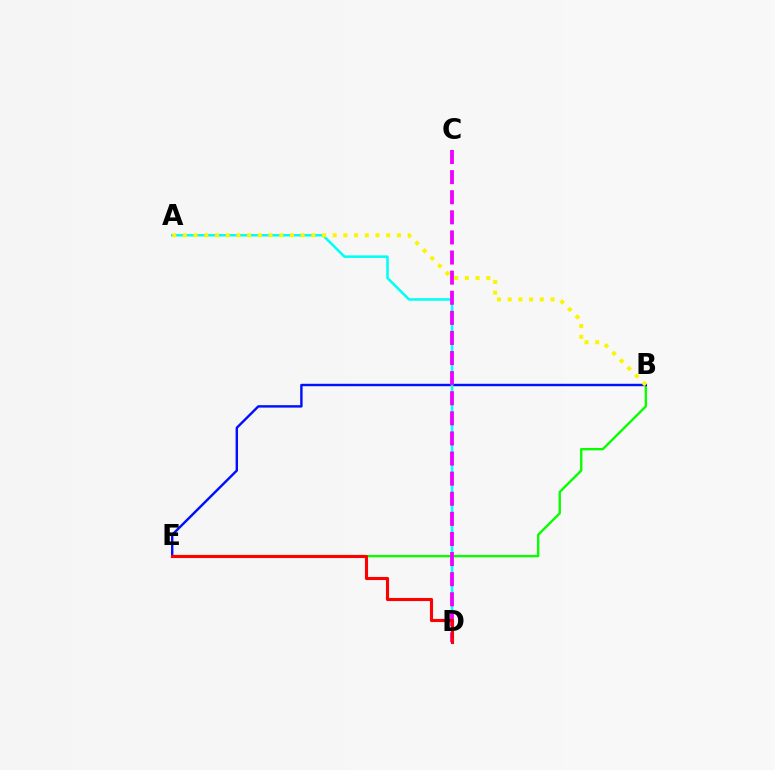{('B', 'E'): [{'color': '#08ff00', 'line_style': 'solid', 'thickness': 1.71}, {'color': '#0010ff', 'line_style': 'solid', 'thickness': 1.75}], ('A', 'D'): [{'color': '#00fff6', 'line_style': 'solid', 'thickness': 1.83}], ('C', 'D'): [{'color': '#ee00ff', 'line_style': 'dashed', 'thickness': 2.73}], ('D', 'E'): [{'color': '#ff0000', 'line_style': 'solid', 'thickness': 2.24}], ('A', 'B'): [{'color': '#fcf500', 'line_style': 'dotted', 'thickness': 2.91}]}